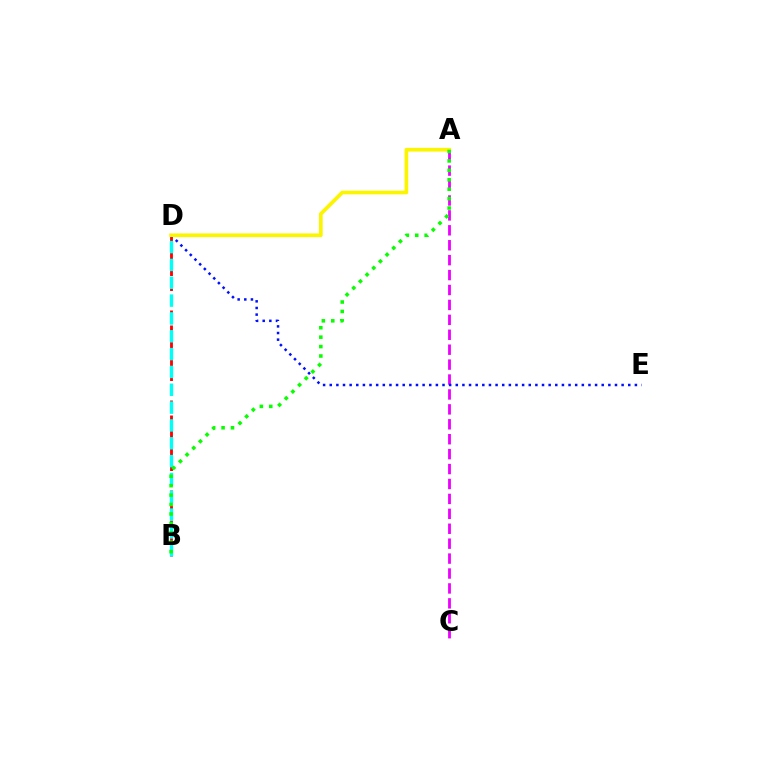{('A', 'C'): [{'color': '#ee00ff', 'line_style': 'dashed', 'thickness': 2.03}], ('B', 'D'): [{'color': '#ff0000', 'line_style': 'dashed', 'thickness': 2.04}, {'color': '#00fff6', 'line_style': 'dashed', 'thickness': 2.42}], ('D', 'E'): [{'color': '#0010ff', 'line_style': 'dotted', 'thickness': 1.8}], ('A', 'D'): [{'color': '#fcf500', 'line_style': 'solid', 'thickness': 2.67}], ('A', 'B'): [{'color': '#08ff00', 'line_style': 'dotted', 'thickness': 2.56}]}